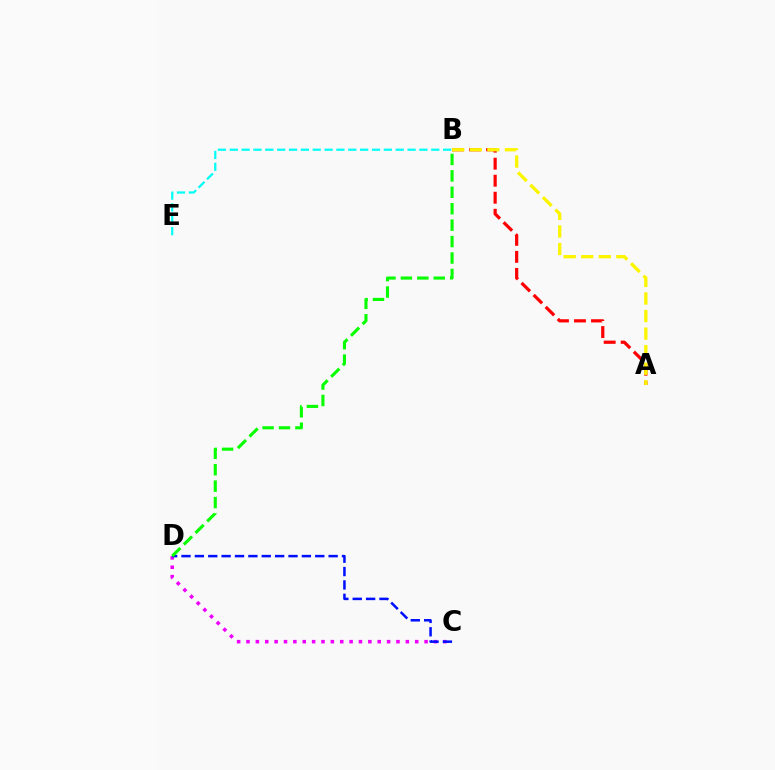{('C', 'D'): [{'color': '#ee00ff', 'line_style': 'dotted', 'thickness': 2.55}, {'color': '#0010ff', 'line_style': 'dashed', 'thickness': 1.82}], ('A', 'B'): [{'color': '#ff0000', 'line_style': 'dashed', 'thickness': 2.31}, {'color': '#fcf500', 'line_style': 'dashed', 'thickness': 2.39}], ('B', 'E'): [{'color': '#00fff6', 'line_style': 'dashed', 'thickness': 1.61}], ('B', 'D'): [{'color': '#08ff00', 'line_style': 'dashed', 'thickness': 2.23}]}